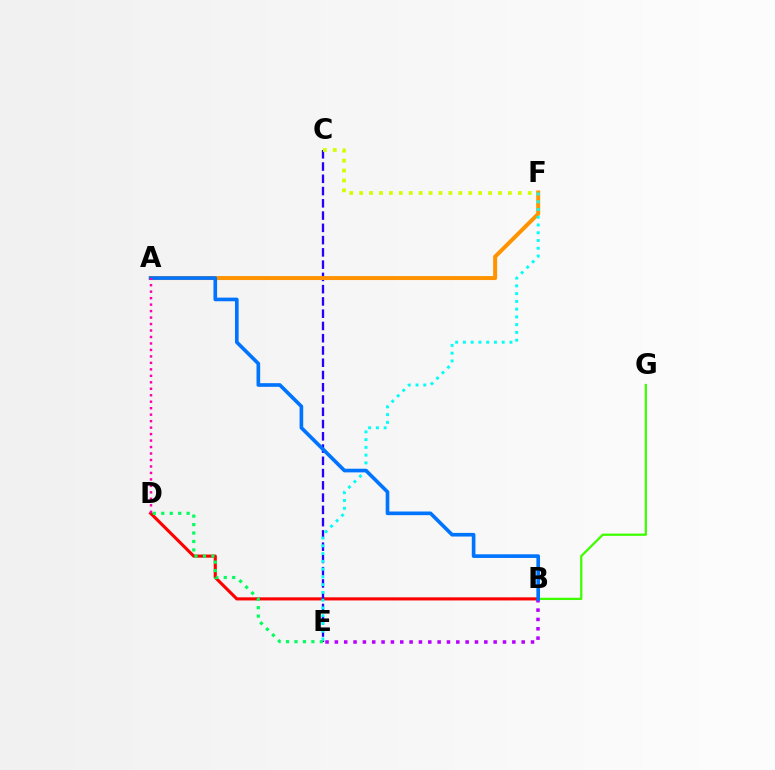{('B', 'D'): [{'color': '#ff0000', 'line_style': 'solid', 'thickness': 2.24}], ('C', 'E'): [{'color': '#2500ff', 'line_style': 'dashed', 'thickness': 1.67}], ('A', 'F'): [{'color': '#ff9400', 'line_style': 'solid', 'thickness': 2.87}], ('C', 'F'): [{'color': '#d1ff00', 'line_style': 'dotted', 'thickness': 2.69}], ('E', 'F'): [{'color': '#00fff6', 'line_style': 'dotted', 'thickness': 2.11}], ('D', 'E'): [{'color': '#00ff5c', 'line_style': 'dotted', 'thickness': 2.29}], ('B', 'E'): [{'color': '#b900ff', 'line_style': 'dotted', 'thickness': 2.54}], ('B', 'G'): [{'color': '#3dff00', 'line_style': 'solid', 'thickness': 1.63}], ('A', 'B'): [{'color': '#0074ff', 'line_style': 'solid', 'thickness': 2.63}], ('A', 'D'): [{'color': '#ff00ac', 'line_style': 'dotted', 'thickness': 1.76}]}